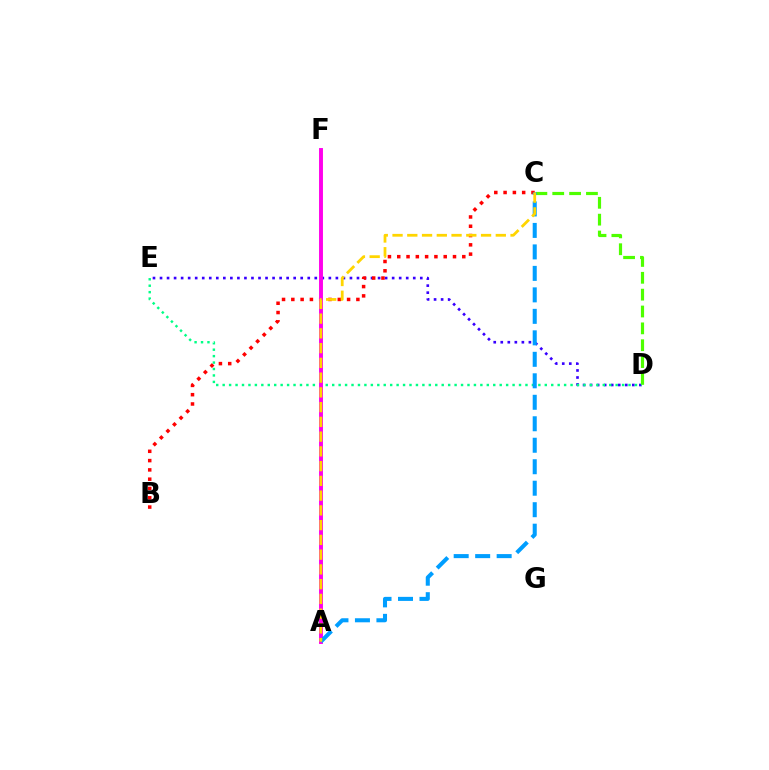{('D', 'E'): [{'color': '#3700ff', 'line_style': 'dotted', 'thickness': 1.91}, {'color': '#00ff86', 'line_style': 'dotted', 'thickness': 1.75}], ('B', 'C'): [{'color': '#ff0000', 'line_style': 'dotted', 'thickness': 2.52}], ('C', 'D'): [{'color': '#4fff00', 'line_style': 'dashed', 'thickness': 2.29}], ('A', 'F'): [{'color': '#ff00ed', 'line_style': 'solid', 'thickness': 2.82}], ('A', 'C'): [{'color': '#009eff', 'line_style': 'dashed', 'thickness': 2.92}, {'color': '#ffd500', 'line_style': 'dashed', 'thickness': 2.0}]}